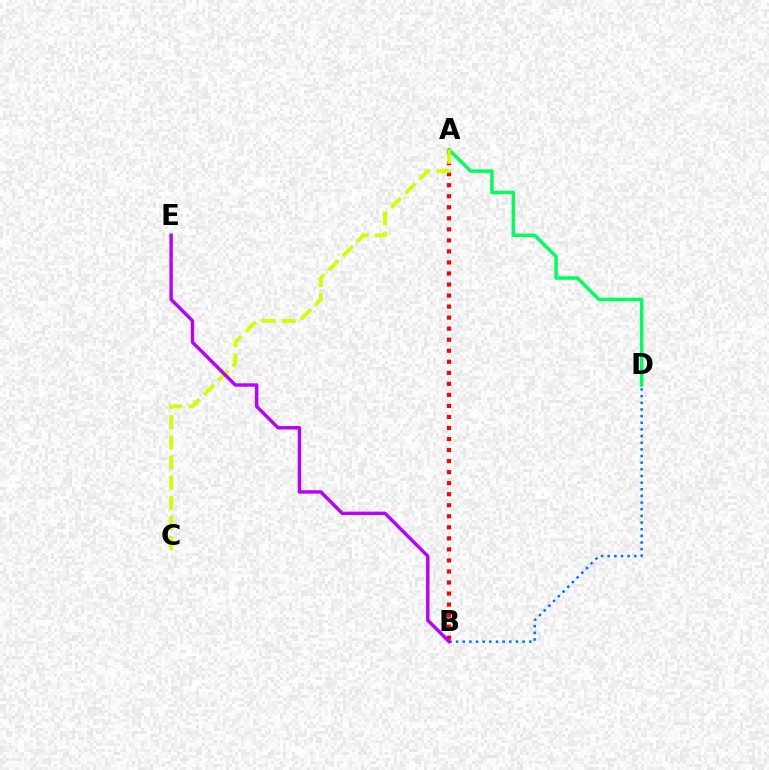{('A', 'B'): [{'color': '#ff0000', 'line_style': 'dotted', 'thickness': 3.0}], ('A', 'D'): [{'color': '#00ff5c', 'line_style': 'solid', 'thickness': 2.51}], ('A', 'C'): [{'color': '#d1ff00', 'line_style': 'dashed', 'thickness': 2.74}], ('B', 'D'): [{'color': '#0074ff', 'line_style': 'dotted', 'thickness': 1.81}], ('B', 'E'): [{'color': '#b900ff', 'line_style': 'solid', 'thickness': 2.46}]}